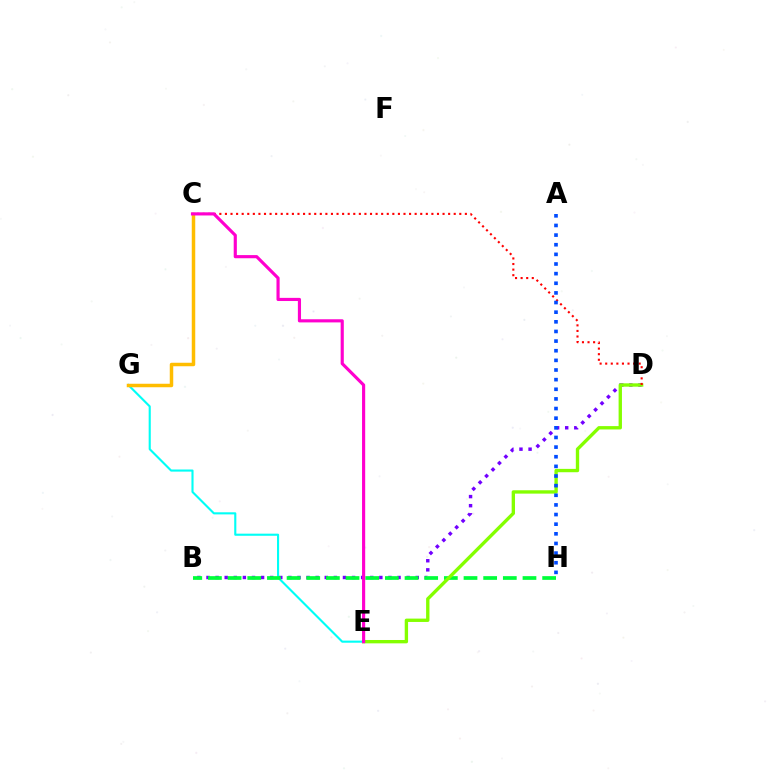{('B', 'D'): [{'color': '#7200ff', 'line_style': 'dotted', 'thickness': 2.47}], ('E', 'G'): [{'color': '#00fff6', 'line_style': 'solid', 'thickness': 1.52}], ('B', 'H'): [{'color': '#00ff39', 'line_style': 'dashed', 'thickness': 2.67}], ('C', 'G'): [{'color': '#ffbd00', 'line_style': 'solid', 'thickness': 2.51}], ('D', 'E'): [{'color': '#84ff00', 'line_style': 'solid', 'thickness': 2.41}], ('C', 'D'): [{'color': '#ff0000', 'line_style': 'dotted', 'thickness': 1.52}], ('A', 'H'): [{'color': '#004bff', 'line_style': 'dotted', 'thickness': 2.62}], ('C', 'E'): [{'color': '#ff00cf', 'line_style': 'solid', 'thickness': 2.27}]}